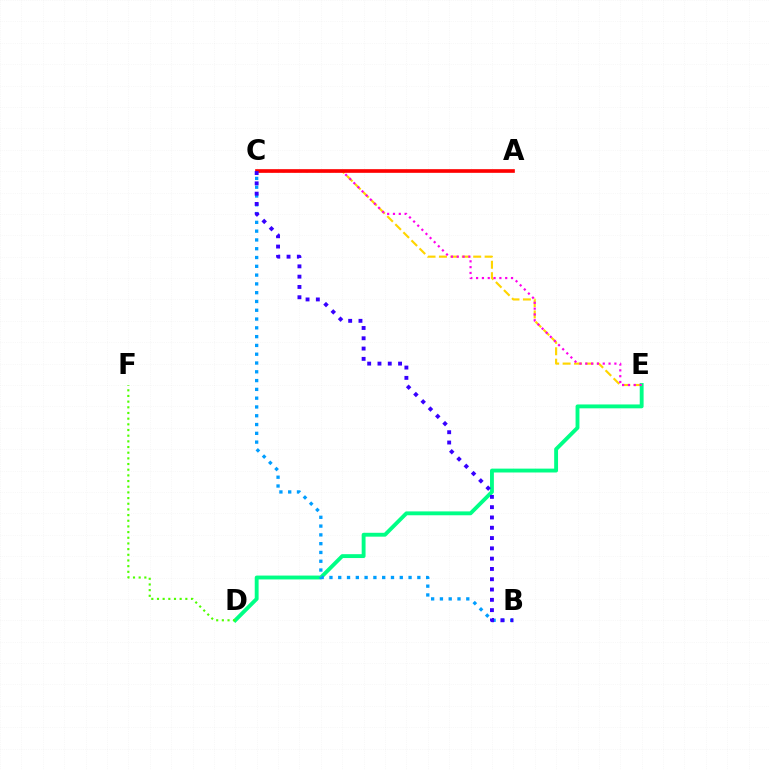{('D', 'E'): [{'color': '#00ff86', 'line_style': 'solid', 'thickness': 2.79}], ('C', 'E'): [{'color': '#ffd500', 'line_style': 'dashed', 'thickness': 1.55}, {'color': '#ff00ed', 'line_style': 'dotted', 'thickness': 1.58}], ('B', 'C'): [{'color': '#009eff', 'line_style': 'dotted', 'thickness': 2.39}, {'color': '#3700ff', 'line_style': 'dotted', 'thickness': 2.8}], ('A', 'C'): [{'color': '#ff0000', 'line_style': 'solid', 'thickness': 2.63}], ('D', 'F'): [{'color': '#4fff00', 'line_style': 'dotted', 'thickness': 1.54}]}